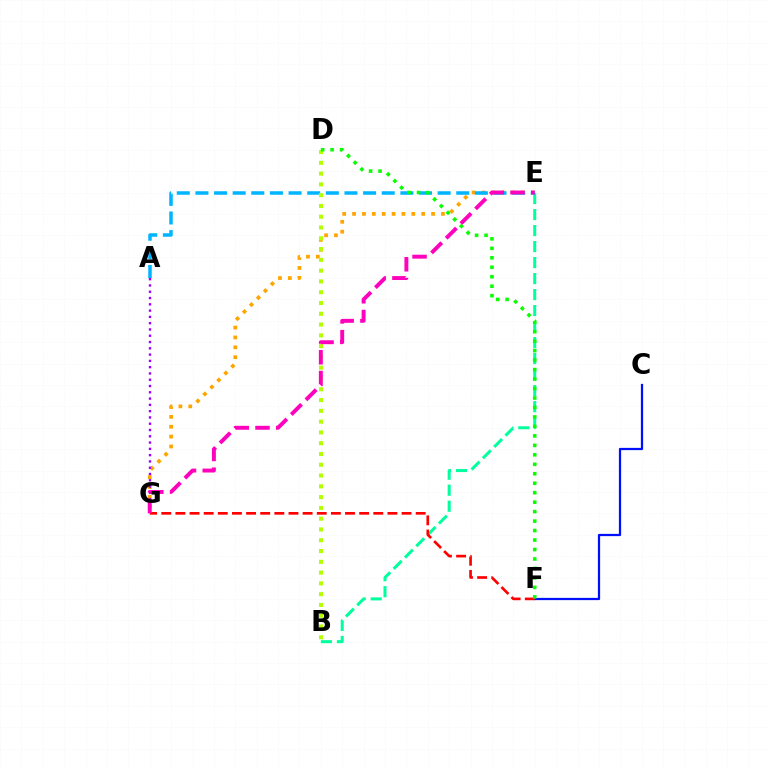{('B', 'E'): [{'color': '#00ff9d', 'line_style': 'dashed', 'thickness': 2.17}], ('E', 'G'): [{'color': '#ffa500', 'line_style': 'dotted', 'thickness': 2.68}, {'color': '#ff00bd', 'line_style': 'dashed', 'thickness': 2.82}], ('A', 'E'): [{'color': '#00b5ff', 'line_style': 'dashed', 'thickness': 2.53}], ('C', 'F'): [{'color': '#0010ff', 'line_style': 'solid', 'thickness': 1.62}], ('F', 'G'): [{'color': '#ff0000', 'line_style': 'dashed', 'thickness': 1.92}], ('B', 'D'): [{'color': '#b3ff00', 'line_style': 'dotted', 'thickness': 2.93}], ('A', 'G'): [{'color': '#9b00ff', 'line_style': 'dotted', 'thickness': 1.71}], ('D', 'F'): [{'color': '#08ff00', 'line_style': 'dotted', 'thickness': 2.57}]}